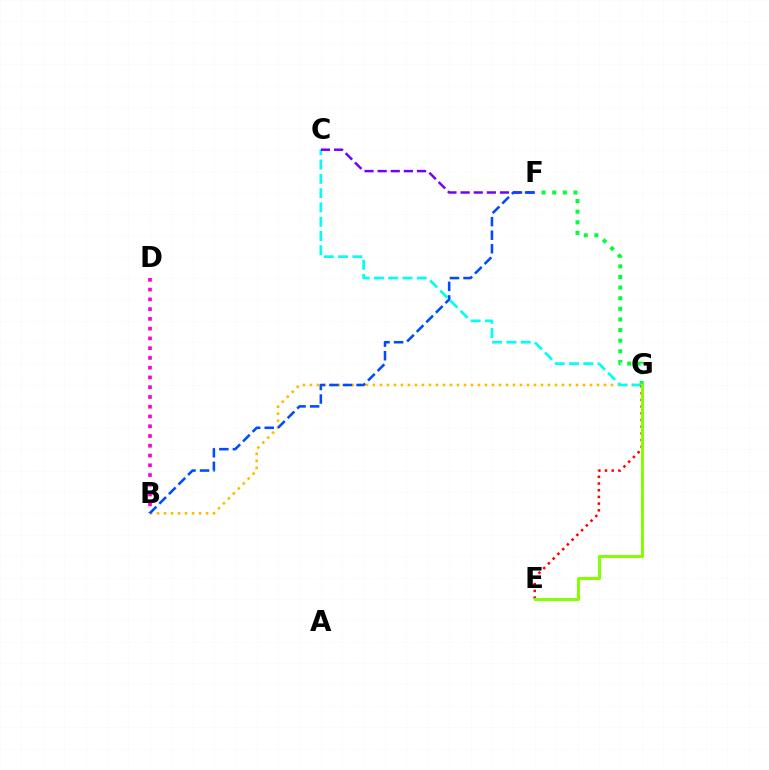{('F', 'G'): [{'color': '#00ff39', 'line_style': 'dotted', 'thickness': 2.88}], ('B', 'D'): [{'color': '#ff00cf', 'line_style': 'dotted', 'thickness': 2.65}], ('B', 'G'): [{'color': '#ffbd00', 'line_style': 'dotted', 'thickness': 1.9}], ('C', 'G'): [{'color': '#00fff6', 'line_style': 'dashed', 'thickness': 1.94}], ('E', 'G'): [{'color': '#ff0000', 'line_style': 'dotted', 'thickness': 1.82}, {'color': '#84ff00', 'line_style': 'solid', 'thickness': 2.15}], ('C', 'F'): [{'color': '#7200ff', 'line_style': 'dashed', 'thickness': 1.78}], ('B', 'F'): [{'color': '#004bff', 'line_style': 'dashed', 'thickness': 1.84}]}